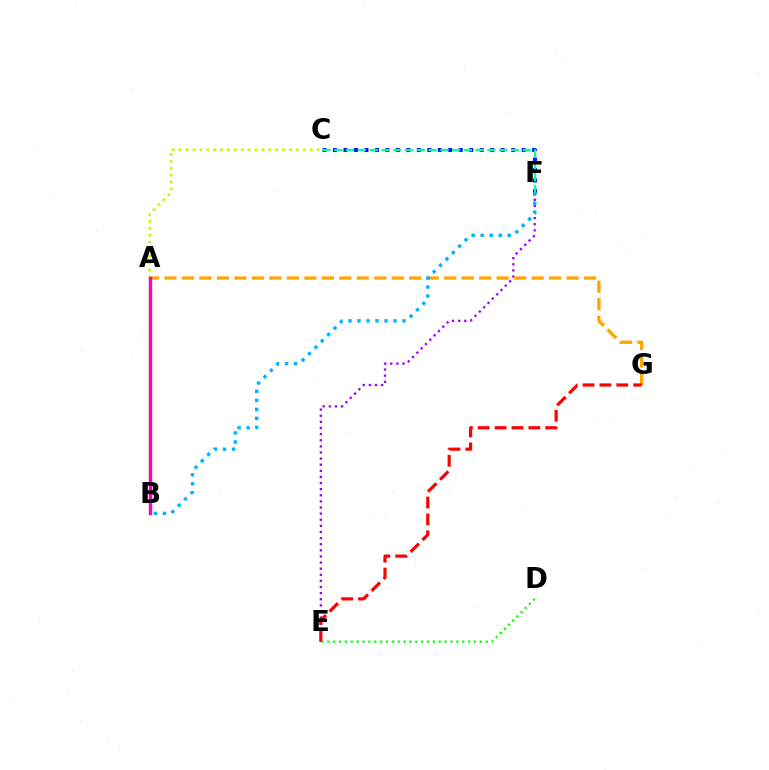{('E', 'F'): [{'color': '#9b00ff', 'line_style': 'dotted', 'thickness': 1.66}], ('D', 'E'): [{'color': '#08ff00', 'line_style': 'dotted', 'thickness': 1.59}], ('C', 'F'): [{'color': '#0010ff', 'line_style': 'dotted', 'thickness': 2.85}, {'color': '#00ff9d', 'line_style': 'dashed', 'thickness': 1.6}], ('A', 'G'): [{'color': '#ffa500', 'line_style': 'dashed', 'thickness': 2.38}], ('B', 'F'): [{'color': '#00b5ff', 'line_style': 'dotted', 'thickness': 2.45}], ('A', 'C'): [{'color': '#b3ff00', 'line_style': 'dotted', 'thickness': 1.87}], ('E', 'G'): [{'color': '#ff0000', 'line_style': 'dashed', 'thickness': 2.29}], ('A', 'B'): [{'color': '#ff00bd', 'line_style': 'solid', 'thickness': 2.45}]}